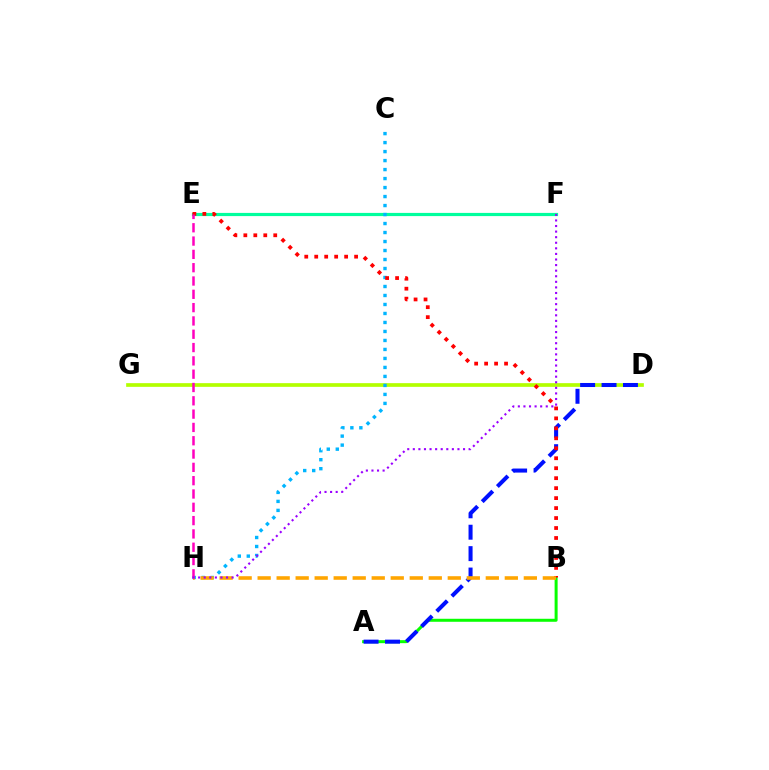{('A', 'B'): [{'color': '#08ff00', 'line_style': 'solid', 'thickness': 2.16}], ('E', 'F'): [{'color': '#00ff9d', 'line_style': 'solid', 'thickness': 2.29}], ('D', 'G'): [{'color': '#b3ff00', 'line_style': 'solid', 'thickness': 2.66}], ('C', 'H'): [{'color': '#00b5ff', 'line_style': 'dotted', 'thickness': 2.44}], ('A', 'D'): [{'color': '#0010ff', 'line_style': 'dashed', 'thickness': 2.91}], ('B', 'E'): [{'color': '#ff0000', 'line_style': 'dotted', 'thickness': 2.71}], ('B', 'H'): [{'color': '#ffa500', 'line_style': 'dashed', 'thickness': 2.58}], ('E', 'H'): [{'color': '#ff00bd', 'line_style': 'dashed', 'thickness': 1.81}], ('F', 'H'): [{'color': '#9b00ff', 'line_style': 'dotted', 'thickness': 1.52}]}